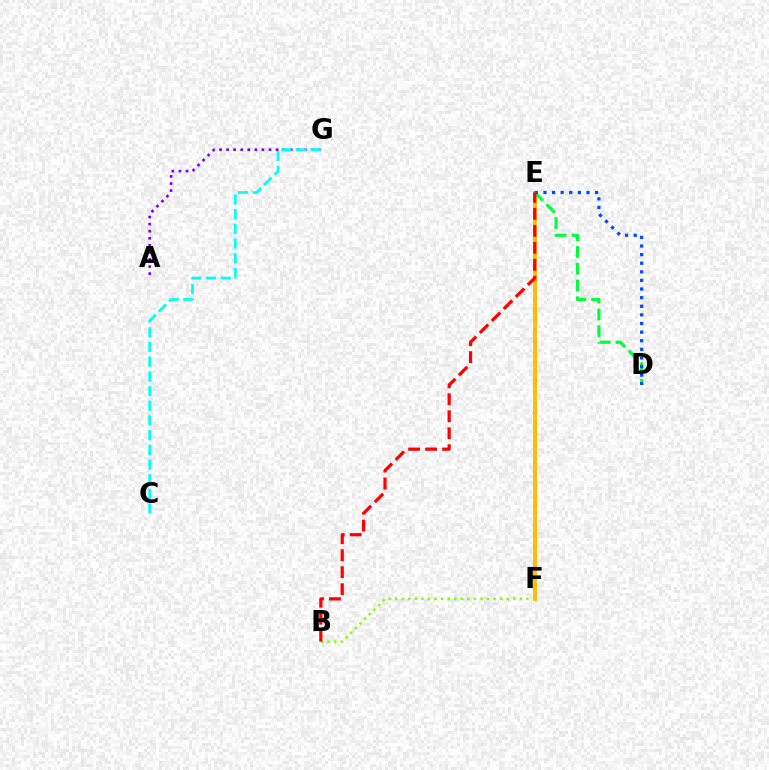{('A', 'G'): [{'color': '#7200ff', 'line_style': 'dotted', 'thickness': 1.92}], ('E', 'F'): [{'color': '#ff00cf', 'line_style': 'dotted', 'thickness': 2.78}, {'color': '#ffbd00', 'line_style': 'solid', 'thickness': 2.81}], ('B', 'F'): [{'color': '#84ff00', 'line_style': 'dotted', 'thickness': 1.78}], ('C', 'G'): [{'color': '#00fff6', 'line_style': 'dashed', 'thickness': 2.0}], ('D', 'E'): [{'color': '#00ff39', 'line_style': 'dashed', 'thickness': 2.28}, {'color': '#004bff', 'line_style': 'dotted', 'thickness': 2.34}], ('B', 'E'): [{'color': '#ff0000', 'line_style': 'dashed', 'thickness': 2.31}]}